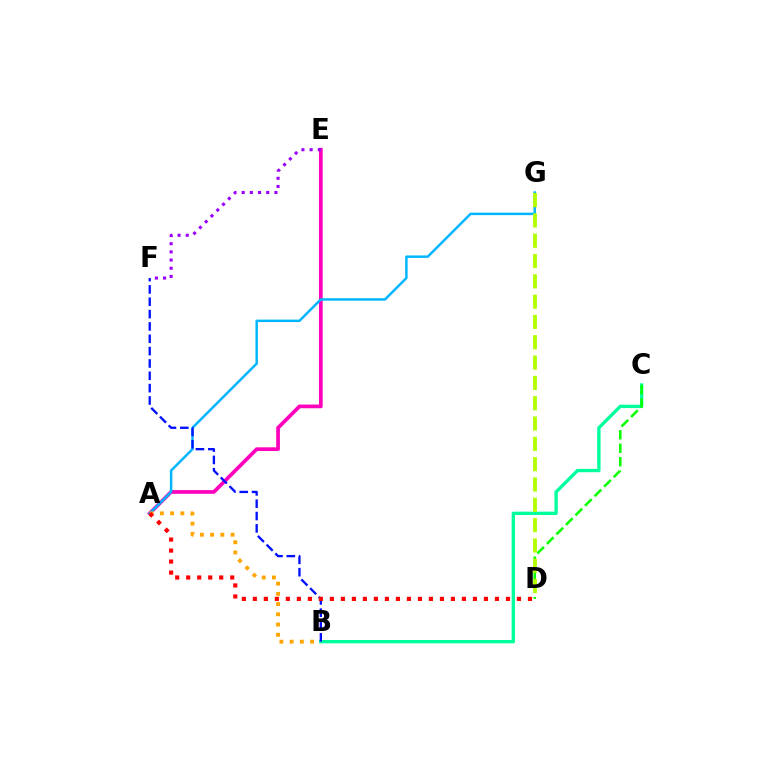{('A', 'E'): [{'color': '#ff00bd', 'line_style': 'solid', 'thickness': 2.68}], ('A', 'G'): [{'color': '#00b5ff', 'line_style': 'solid', 'thickness': 1.78}], ('A', 'B'): [{'color': '#ffa500', 'line_style': 'dotted', 'thickness': 2.78}], ('B', 'C'): [{'color': '#00ff9d', 'line_style': 'solid', 'thickness': 2.41}], ('E', 'F'): [{'color': '#9b00ff', 'line_style': 'dotted', 'thickness': 2.22}], ('C', 'D'): [{'color': '#08ff00', 'line_style': 'dashed', 'thickness': 1.83}], ('D', 'G'): [{'color': '#b3ff00', 'line_style': 'dashed', 'thickness': 2.76}], ('B', 'F'): [{'color': '#0010ff', 'line_style': 'dashed', 'thickness': 1.68}], ('A', 'D'): [{'color': '#ff0000', 'line_style': 'dotted', 'thickness': 2.99}]}